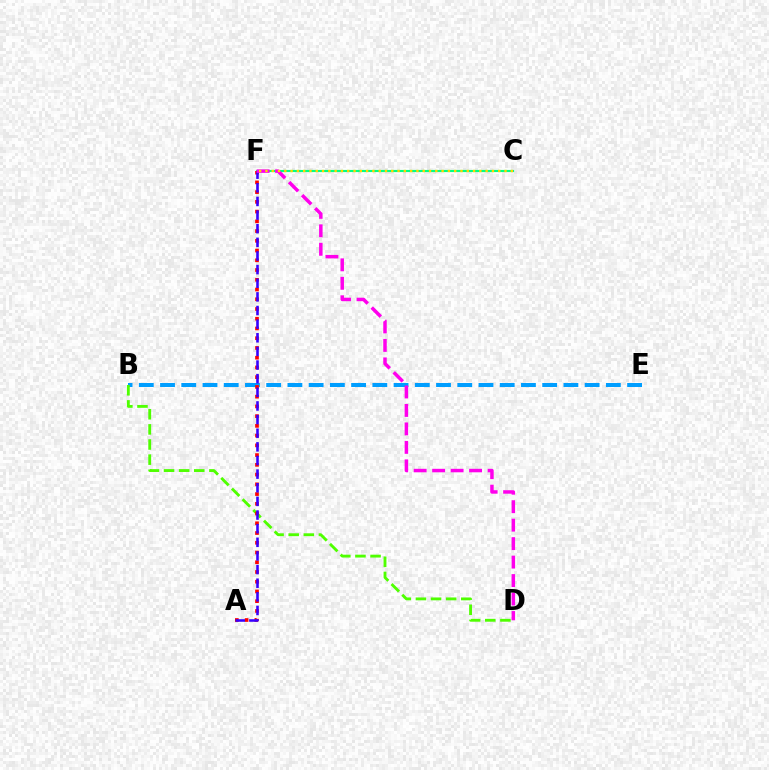{('B', 'E'): [{'color': '#009eff', 'line_style': 'dashed', 'thickness': 2.88}], ('C', 'F'): [{'color': '#00ff86', 'line_style': 'solid', 'thickness': 1.54}, {'color': '#ffd500', 'line_style': 'dotted', 'thickness': 1.71}], ('B', 'D'): [{'color': '#4fff00', 'line_style': 'dashed', 'thickness': 2.05}], ('A', 'F'): [{'color': '#ff0000', 'line_style': 'dotted', 'thickness': 2.65}, {'color': '#3700ff', 'line_style': 'dashed', 'thickness': 1.85}], ('D', 'F'): [{'color': '#ff00ed', 'line_style': 'dashed', 'thickness': 2.51}]}